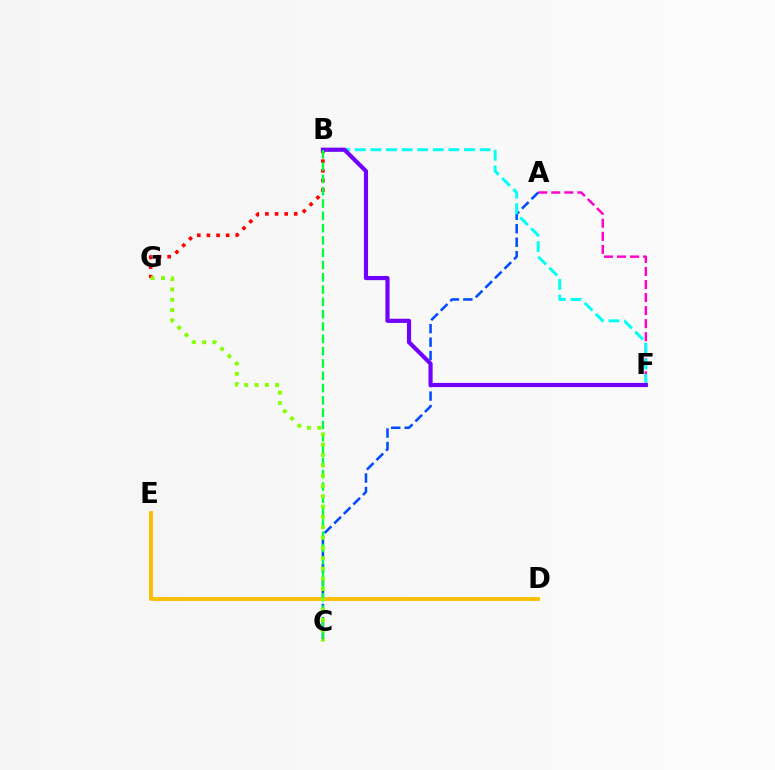{('B', 'G'): [{'color': '#ff0000', 'line_style': 'dotted', 'thickness': 2.61}], ('D', 'E'): [{'color': '#ffbd00', 'line_style': 'solid', 'thickness': 2.78}], ('A', 'F'): [{'color': '#ff00cf', 'line_style': 'dashed', 'thickness': 1.77}], ('A', 'C'): [{'color': '#004bff', 'line_style': 'dashed', 'thickness': 1.83}], ('B', 'F'): [{'color': '#00fff6', 'line_style': 'dashed', 'thickness': 2.12}, {'color': '#7200ff', 'line_style': 'solid', 'thickness': 3.0}], ('B', 'C'): [{'color': '#00ff39', 'line_style': 'dashed', 'thickness': 1.67}], ('C', 'G'): [{'color': '#84ff00', 'line_style': 'dotted', 'thickness': 2.8}]}